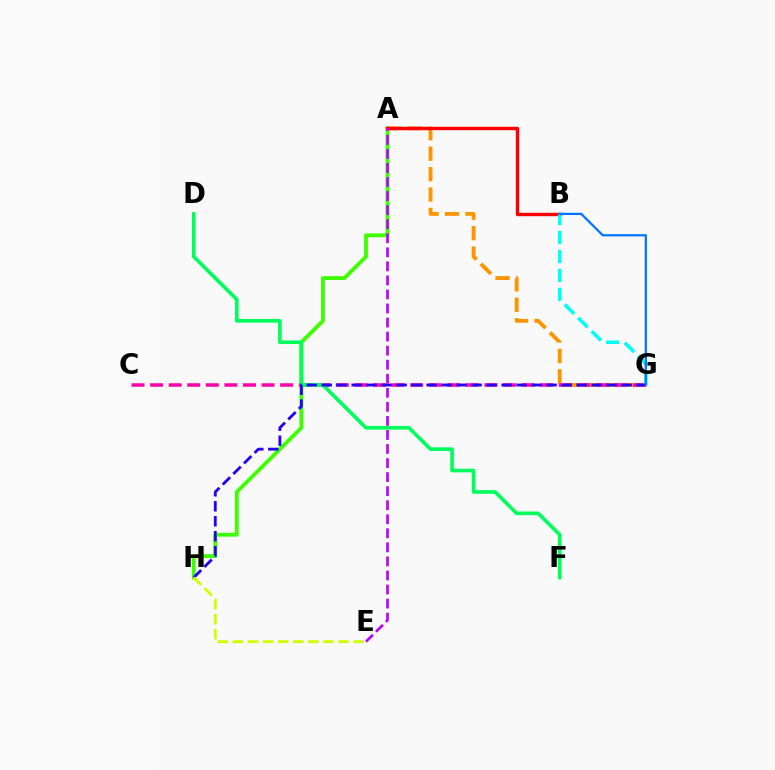{('A', 'H'): [{'color': '#3dff00', 'line_style': 'solid', 'thickness': 2.76}], ('A', 'G'): [{'color': '#ff9400', 'line_style': 'dashed', 'thickness': 2.77}], ('C', 'G'): [{'color': '#ff00ac', 'line_style': 'dashed', 'thickness': 2.52}], ('A', 'B'): [{'color': '#ff0000', 'line_style': 'solid', 'thickness': 2.44}], ('B', 'G'): [{'color': '#00fff6', 'line_style': 'dashed', 'thickness': 2.57}, {'color': '#0074ff', 'line_style': 'solid', 'thickness': 1.61}], ('D', 'F'): [{'color': '#00ff5c', 'line_style': 'solid', 'thickness': 2.63}], ('G', 'H'): [{'color': '#2500ff', 'line_style': 'dashed', 'thickness': 2.04}], ('E', 'H'): [{'color': '#d1ff00', 'line_style': 'dashed', 'thickness': 2.05}], ('A', 'E'): [{'color': '#b900ff', 'line_style': 'dashed', 'thickness': 1.91}]}